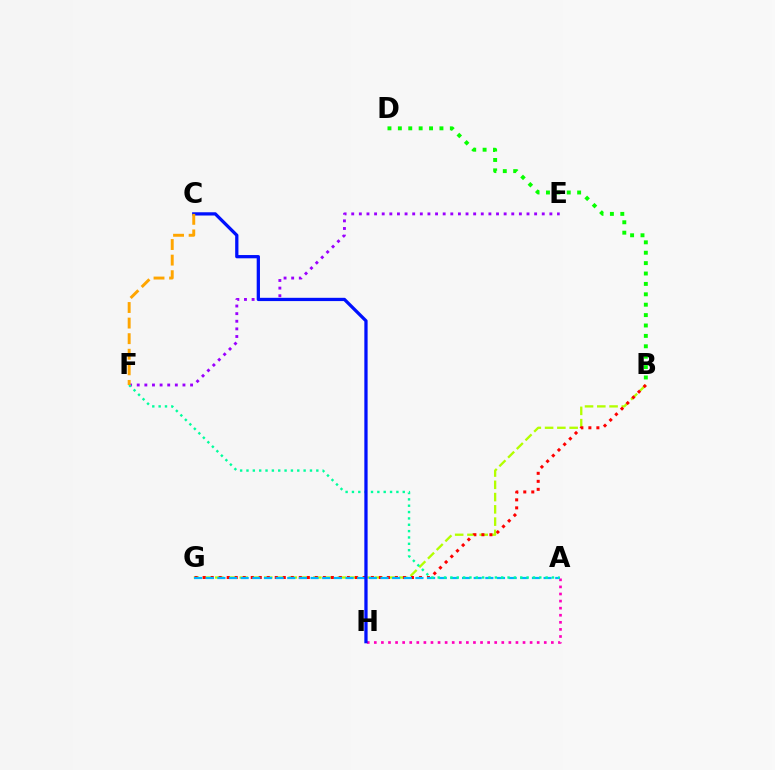{('A', 'H'): [{'color': '#ff00bd', 'line_style': 'dotted', 'thickness': 1.92}], ('B', 'G'): [{'color': '#b3ff00', 'line_style': 'dashed', 'thickness': 1.67}, {'color': '#ff0000', 'line_style': 'dotted', 'thickness': 2.18}], ('B', 'D'): [{'color': '#08ff00', 'line_style': 'dotted', 'thickness': 2.82}], ('E', 'F'): [{'color': '#9b00ff', 'line_style': 'dotted', 'thickness': 2.07}], ('A', 'G'): [{'color': '#00b5ff', 'line_style': 'dashed', 'thickness': 1.58}], ('A', 'F'): [{'color': '#00ff9d', 'line_style': 'dotted', 'thickness': 1.73}], ('C', 'H'): [{'color': '#0010ff', 'line_style': 'solid', 'thickness': 2.35}], ('C', 'F'): [{'color': '#ffa500', 'line_style': 'dashed', 'thickness': 2.12}]}